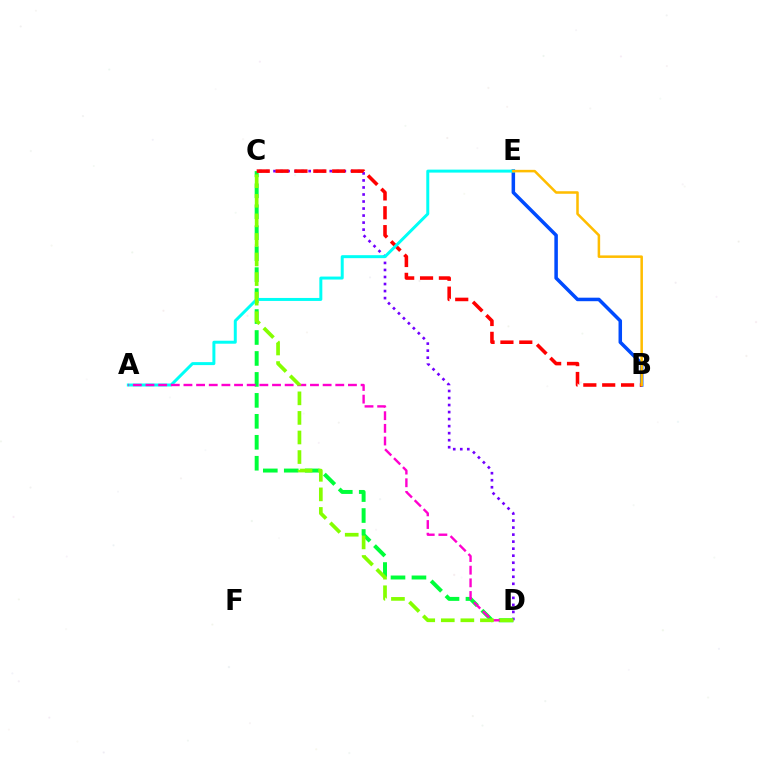{('C', 'D'): [{'color': '#7200ff', 'line_style': 'dotted', 'thickness': 1.91}, {'color': '#00ff39', 'line_style': 'dashed', 'thickness': 2.85}, {'color': '#84ff00', 'line_style': 'dashed', 'thickness': 2.66}], ('B', 'E'): [{'color': '#004bff', 'line_style': 'solid', 'thickness': 2.53}, {'color': '#ffbd00', 'line_style': 'solid', 'thickness': 1.82}], ('B', 'C'): [{'color': '#ff0000', 'line_style': 'dashed', 'thickness': 2.56}], ('A', 'E'): [{'color': '#00fff6', 'line_style': 'solid', 'thickness': 2.15}], ('A', 'D'): [{'color': '#ff00cf', 'line_style': 'dashed', 'thickness': 1.72}]}